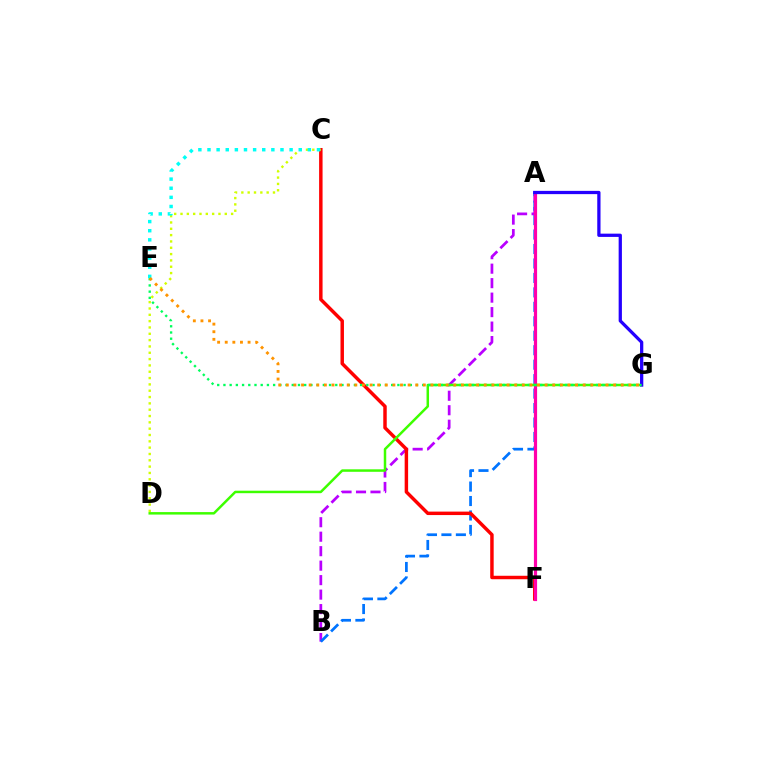{('A', 'B'): [{'color': '#b900ff', 'line_style': 'dashed', 'thickness': 1.97}, {'color': '#0074ff', 'line_style': 'dashed', 'thickness': 1.96}], ('C', 'F'): [{'color': '#ff0000', 'line_style': 'solid', 'thickness': 2.49}], ('A', 'F'): [{'color': '#ff00ac', 'line_style': 'solid', 'thickness': 2.3}], ('C', 'D'): [{'color': '#d1ff00', 'line_style': 'dotted', 'thickness': 1.72}], ('D', 'G'): [{'color': '#3dff00', 'line_style': 'solid', 'thickness': 1.79}], ('A', 'G'): [{'color': '#2500ff', 'line_style': 'solid', 'thickness': 2.35}], ('E', 'G'): [{'color': '#00ff5c', 'line_style': 'dotted', 'thickness': 1.69}, {'color': '#ff9400', 'line_style': 'dotted', 'thickness': 2.07}], ('C', 'E'): [{'color': '#00fff6', 'line_style': 'dotted', 'thickness': 2.48}]}